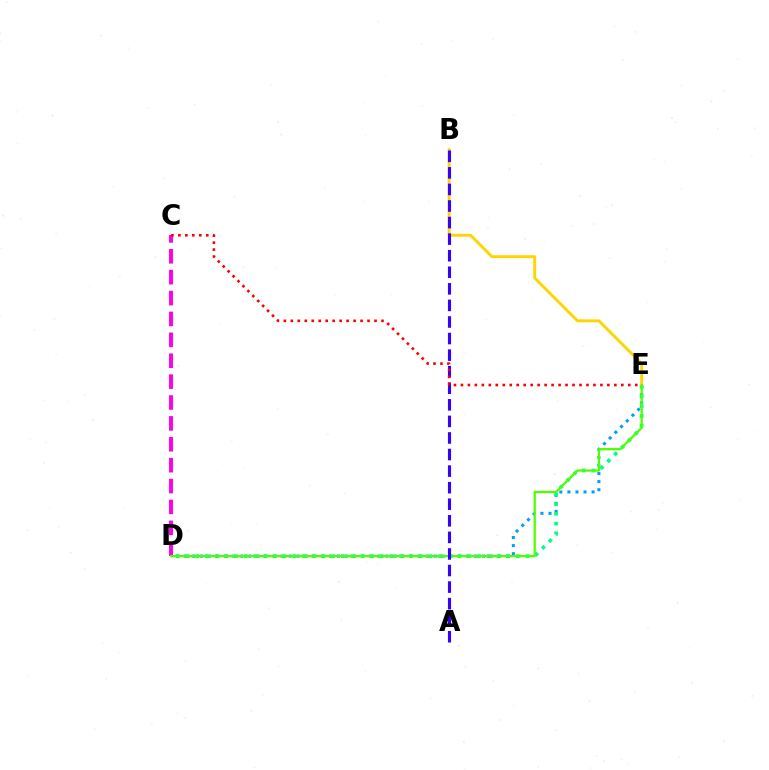{('D', 'E'): [{'color': '#009eff', 'line_style': 'dotted', 'thickness': 2.19}, {'color': '#00ff86', 'line_style': 'dotted', 'thickness': 2.64}, {'color': '#4fff00', 'line_style': 'solid', 'thickness': 1.63}], ('C', 'D'): [{'color': '#ff00ed', 'line_style': 'dashed', 'thickness': 2.84}], ('B', 'E'): [{'color': '#ffd500', 'line_style': 'solid', 'thickness': 2.09}], ('A', 'B'): [{'color': '#3700ff', 'line_style': 'dashed', 'thickness': 2.25}], ('C', 'E'): [{'color': '#ff0000', 'line_style': 'dotted', 'thickness': 1.89}]}